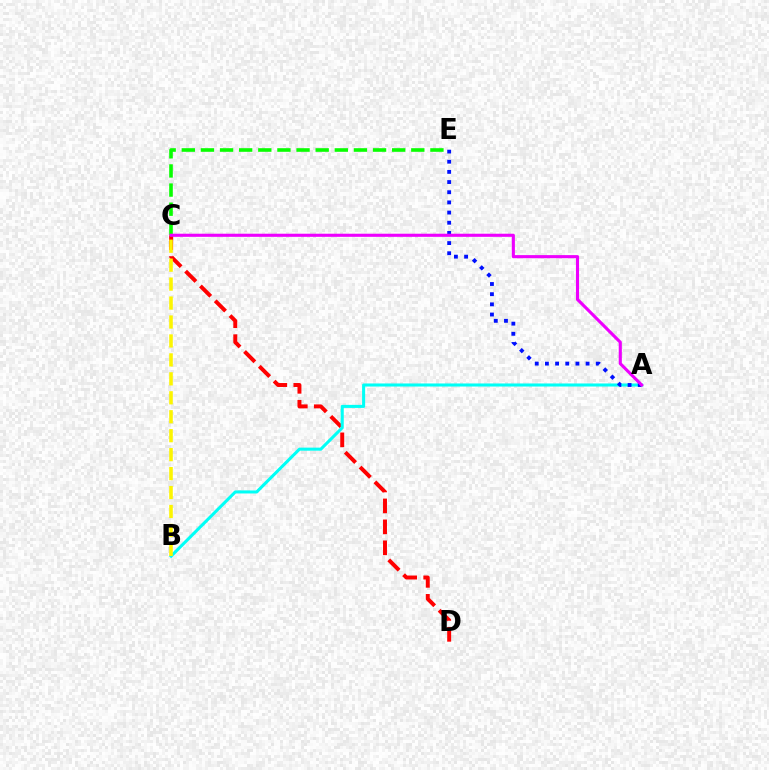{('C', 'D'): [{'color': '#ff0000', 'line_style': 'dashed', 'thickness': 2.85}], ('A', 'B'): [{'color': '#00fff6', 'line_style': 'solid', 'thickness': 2.2}], ('B', 'C'): [{'color': '#fcf500', 'line_style': 'dashed', 'thickness': 2.57}], ('C', 'E'): [{'color': '#08ff00', 'line_style': 'dashed', 'thickness': 2.6}], ('A', 'E'): [{'color': '#0010ff', 'line_style': 'dotted', 'thickness': 2.76}], ('A', 'C'): [{'color': '#ee00ff', 'line_style': 'solid', 'thickness': 2.24}]}